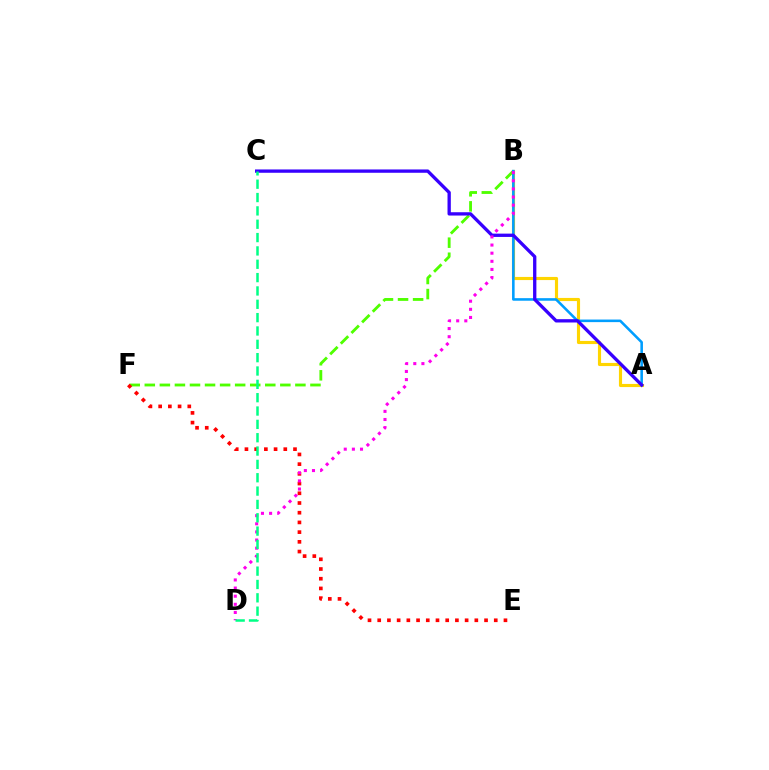{('B', 'F'): [{'color': '#4fff00', 'line_style': 'dashed', 'thickness': 2.05}], ('E', 'F'): [{'color': '#ff0000', 'line_style': 'dotted', 'thickness': 2.64}], ('A', 'B'): [{'color': '#ffd500', 'line_style': 'solid', 'thickness': 2.26}, {'color': '#009eff', 'line_style': 'solid', 'thickness': 1.85}], ('A', 'C'): [{'color': '#3700ff', 'line_style': 'solid', 'thickness': 2.39}], ('B', 'D'): [{'color': '#ff00ed', 'line_style': 'dotted', 'thickness': 2.21}], ('C', 'D'): [{'color': '#00ff86', 'line_style': 'dashed', 'thickness': 1.81}]}